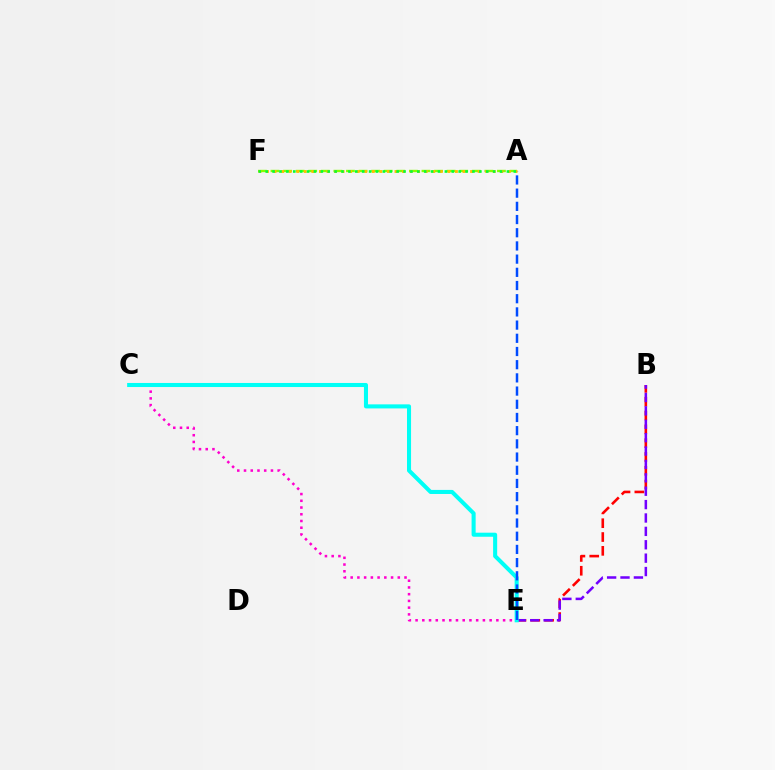{('B', 'E'): [{'color': '#ff0000', 'line_style': 'dashed', 'thickness': 1.88}, {'color': '#7200ff', 'line_style': 'dashed', 'thickness': 1.82}], ('C', 'E'): [{'color': '#ff00cf', 'line_style': 'dotted', 'thickness': 1.83}, {'color': '#00fff6', 'line_style': 'solid', 'thickness': 2.92}], ('A', 'F'): [{'color': '#84ff00', 'line_style': 'dashed', 'thickness': 1.71}, {'color': '#ffbd00', 'line_style': 'dotted', 'thickness': 2.05}, {'color': '#00ff39', 'line_style': 'dotted', 'thickness': 1.87}], ('A', 'E'): [{'color': '#004bff', 'line_style': 'dashed', 'thickness': 1.79}]}